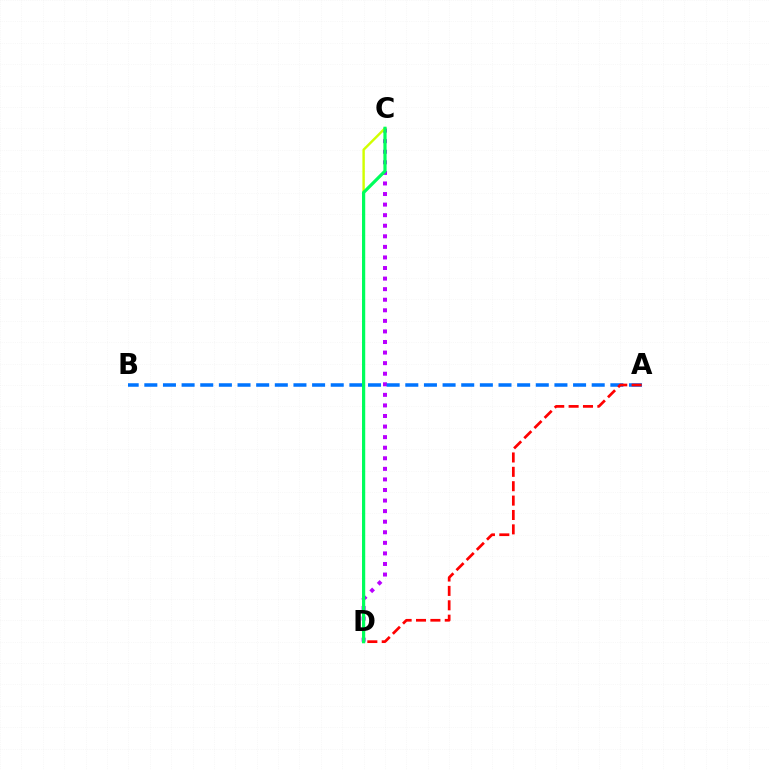{('C', 'D'): [{'color': '#b900ff', 'line_style': 'dotted', 'thickness': 2.87}, {'color': '#d1ff00', 'line_style': 'solid', 'thickness': 1.74}, {'color': '#00ff5c', 'line_style': 'solid', 'thickness': 2.31}], ('A', 'B'): [{'color': '#0074ff', 'line_style': 'dashed', 'thickness': 2.53}], ('A', 'D'): [{'color': '#ff0000', 'line_style': 'dashed', 'thickness': 1.95}]}